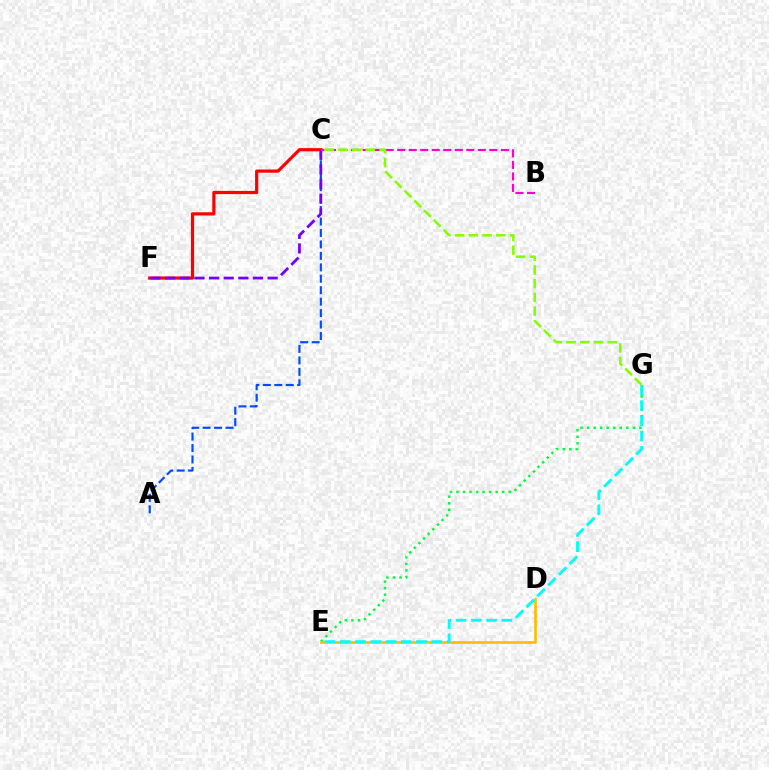{('A', 'C'): [{'color': '#004bff', 'line_style': 'dashed', 'thickness': 1.55}], ('C', 'F'): [{'color': '#ff0000', 'line_style': 'solid', 'thickness': 2.3}, {'color': '#7200ff', 'line_style': 'dashed', 'thickness': 1.99}], ('E', 'G'): [{'color': '#00ff39', 'line_style': 'dotted', 'thickness': 1.77}, {'color': '#00fff6', 'line_style': 'dashed', 'thickness': 2.07}], ('D', 'E'): [{'color': '#ffbd00', 'line_style': 'solid', 'thickness': 1.91}], ('B', 'C'): [{'color': '#ff00cf', 'line_style': 'dashed', 'thickness': 1.57}], ('C', 'G'): [{'color': '#84ff00', 'line_style': 'dashed', 'thickness': 1.86}]}